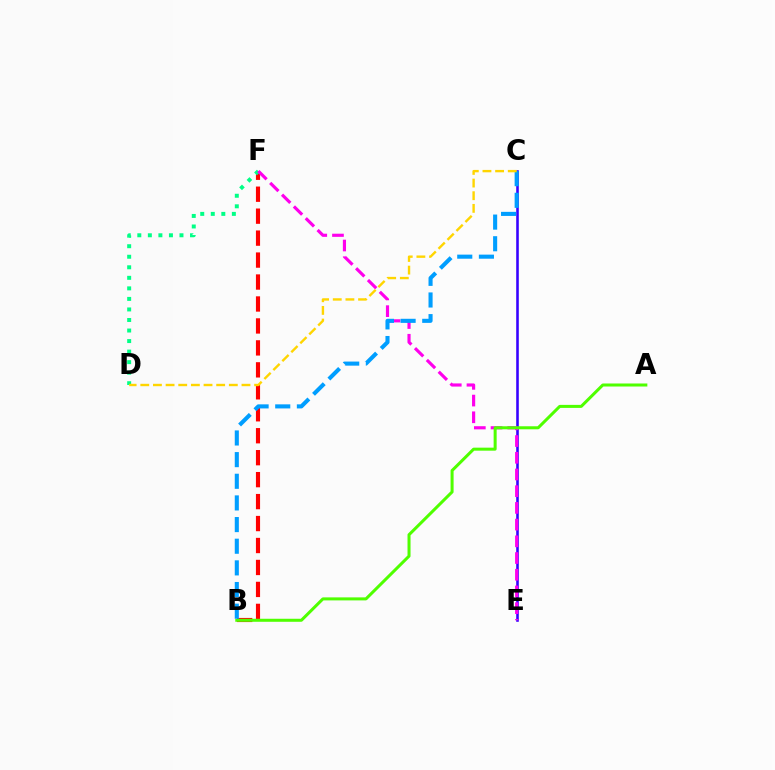{('B', 'F'): [{'color': '#ff0000', 'line_style': 'dashed', 'thickness': 2.98}], ('D', 'F'): [{'color': '#00ff86', 'line_style': 'dotted', 'thickness': 2.86}], ('C', 'E'): [{'color': '#3700ff', 'line_style': 'solid', 'thickness': 1.86}], ('E', 'F'): [{'color': '#ff00ed', 'line_style': 'dashed', 'thickness': 2.27}], ('A', 'B'): [{'color': '#4fff00', 'line_style': 'solid', 'thickness': 2.17}], ('B', 'C'): [{'color': '#009eff', 'line_style': 'dashed', 'thickness': 2.94}], ('C', 'D'): [{'color': '#ffd500', 'line_style': 'dashed', 'thickness': 1.72}]}